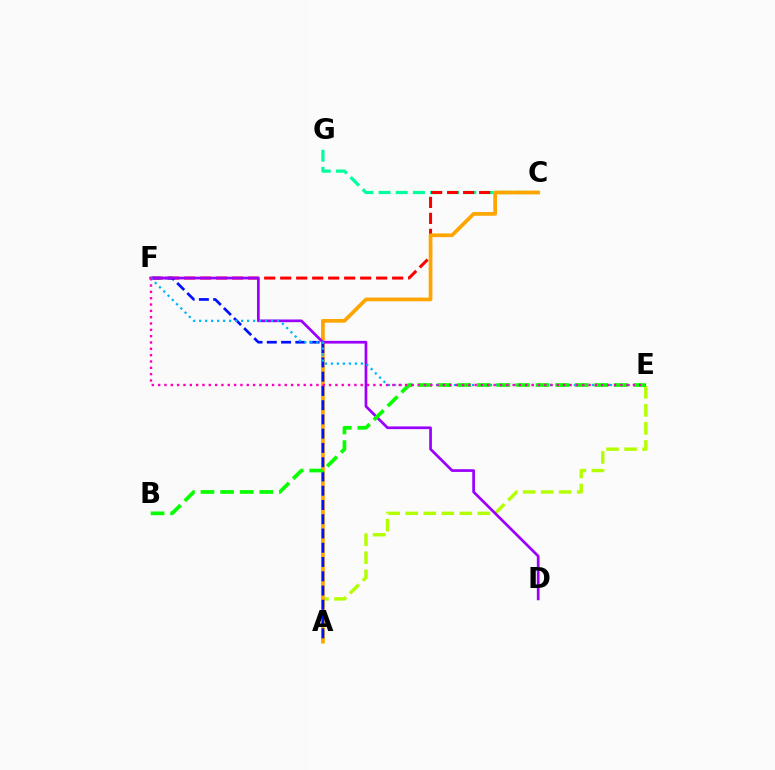{('A', 'E'): [{'color': '#b3ff00', 'line_style': 'dashed', 'thickness': 2.45}], ('C', 'G'): [{'color': '#00ff9d', 'line_style': 'dashed', 'thickness': 2.33}], ('C', 'F'): [{'color': '#ff0000', 'line_style': 'dashed', 'thickness': 2.17}], ('A', 'C'): [{'color': '#ffa500', 'line_style': 'solid', 'thickness': 2.67}], ('A', 'F'): [{'color': '#0010ff', 'line_style': 'dashed', 'thickness': 1.94}], ('D', 'F'): [{'color': '#9b00ff', 'line_style': 'solid', 'thickness': 1.95}], ('E', 'F'): [{'color': '#00b5ff', 'line_style': 'dotted', 'thickness': 1.63}, {'color': '#ff00bd', 'line_style': 'dotted', 'thickness': 1.72}], ('B', 'E'): [{'color': '#08ff00', 'line_style': 'dashed', 'thickness': 2.66}]}